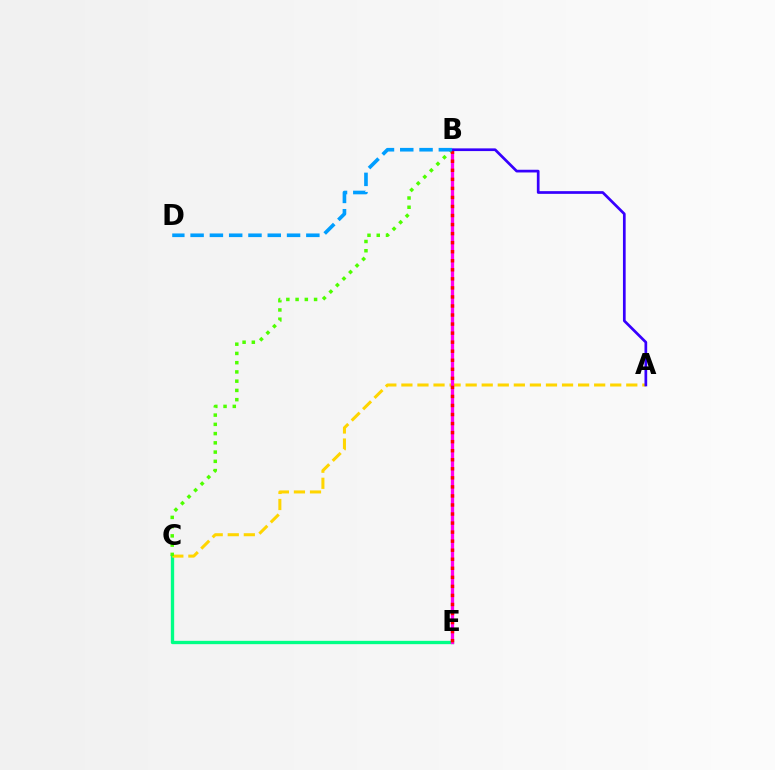{('C', 'E'): [{'color': '#00ff86', 'line_style': 'solid', 'thickness': 2.4}], ('A', 'C'): [{'color': '#ffd500', 'line_style': 'dashed', 'thickness': 2.18}], ('B', 'E'): [{'color': '#ff00ed', 'line_style': 'solid', 'thickness': 2.37}, {'color': '#ff0000', 'line_style': 'dotted', 'thickness': 2.46}], ('B', 'C'): [{'color': '#4fff00', 'line_style': 'dotted', 'thickness': 2.51}], ('A', 'B'): [{'color': '#3700ff', 'line_style': 'solid', 'thickness': 1.95}], ('B', 'D'): [{'color': '#009eff', 'line_style': 'dashed', 'thickness': 2.62}]}